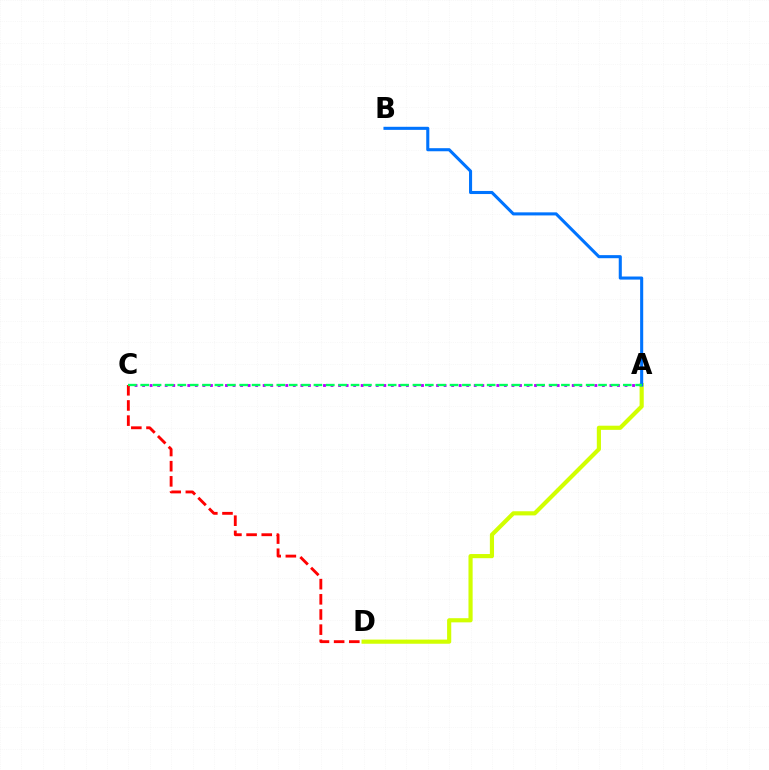{('A', 'C'): [{'color': '#b900ff', 'line_style': 'dotted', 'thickness': 2.05}, {'color': '#00ff5c', 'line_style': 'dashed', 'thickness': 1.68}], ('C', 'D'): [{'color': '#ff0000', 'line_style': 'dashed', 'thickness': 2.06}], ('A', 'D'): [{'color': '#d1ff00', 'line_style': 'solid', 'thickness': 2.99}], ('A', 'B'): [{'color': '#0074ff', 'line_style': 'solid', 'thickness': 2.22}]}